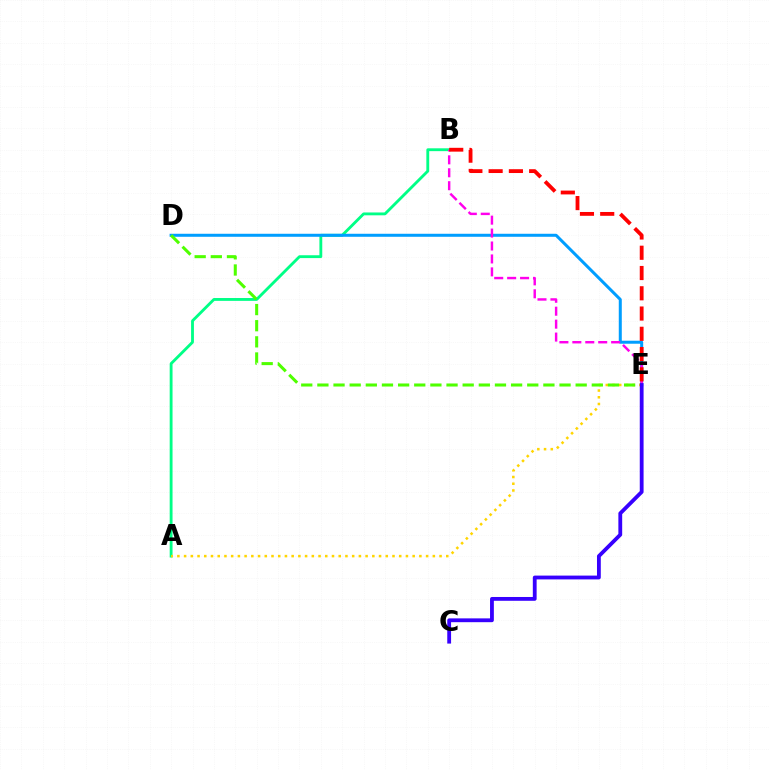{('A', 'B'): [{'color': '#00ff86', 'line_style': 'solid', 'thickness': 2.05}], ('D', 'E'): [{'color': '#009eff', 'line_style': 'solid', 'thickness': 2.17}, {'color': '#4fff00', 'line_style': 'dashed', 'thickness': 2.19}], ('A', 'E'): [{'color': '#ffd500', 'line_style': 'dotted', 'thickness': 1.83}], ('B', 'E'): [{'color': '#ff00ed', 'line_style': 'dashed', 'thickness': 1.76}, {'color': '#ff0000', 'line_style': 'dashed', 'thickness': 2.75}], ('C', 'E'): [{'color': '#3700ff', 'line_style': 'solid', 'thickness': 2.74}]}